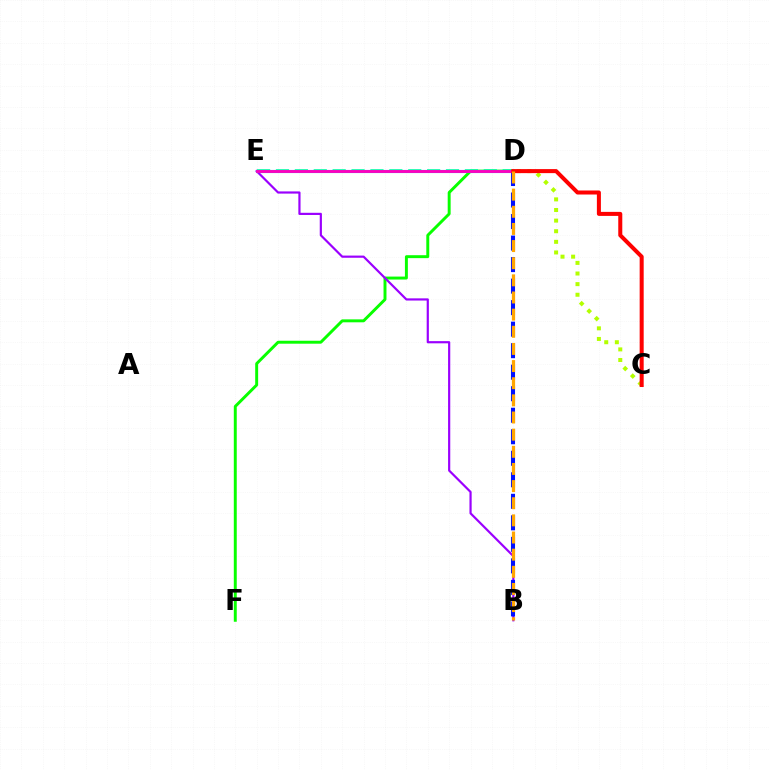{('D', 'F'): [{'color': '#08ff00', 'line_style': 'solid', 'thickness': 2.12}], ('B', 'E'): [{'color': '#9b00ff', 'line_style': 'solid', 'thickness': 1.57}], ('C', 'D'): [{'color': '#b3ff00', 'line_style': 'dotted', 'thickness': 2.88}, {'color': '#ff0000', 'line_style': 'solid', 'thickness': 2.9}], ('D', 'E'): [{'color': '#00ff9d', 'line_style': 'dashed', 'thickness': 2.57}, {'color': '#00b5ff', 'line_style': 'solid', 'thickness': 2.25}, {'color': '#ff00bd', 'line_style': 'solid', 'thickness': 2.05}], ('B', 'D'): [{'color': '#0010ff', 'line_style': 'dashed', 'thickness': 2.92}, {'color': '#ffa500', 'line_style': 'dashed', 'thickness': 2.33}]}